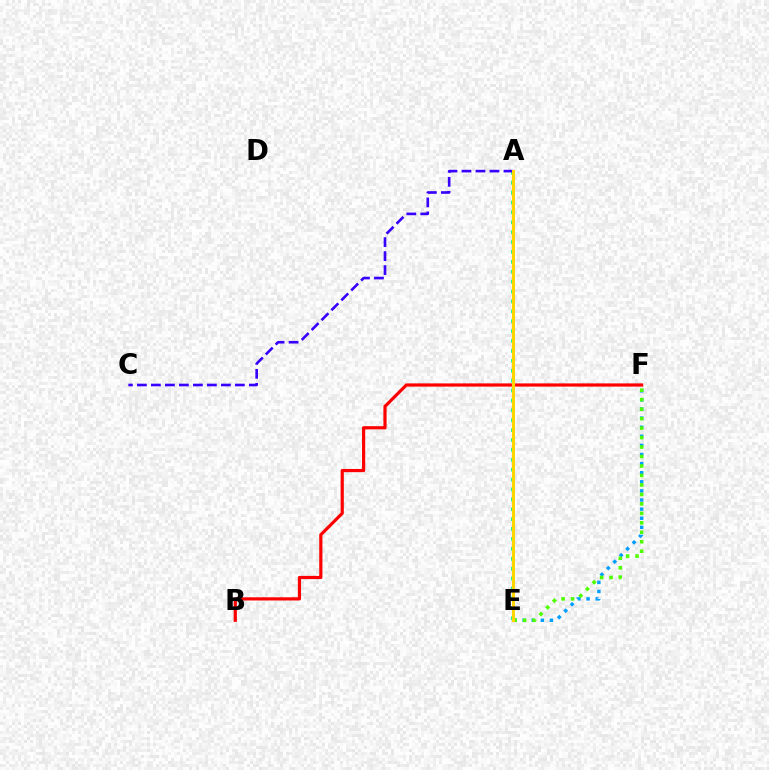{('E', 'F'): [{'color': '#009eff', 'line_style': 'dotted', 'thickness': 2.47}, {'color': '#4fff00', 'line_style': 'dotted', 'thickness': 2.57}], ('B', 'F'): [{'color': '#ff0000', 'line_style': 'solid', 'thickness': 2.3}], ('A', 'E'): [{'color': '#00ff86', 'line_style': 'dotted', 'thickness': 2.69}, {'color': '#ff00ed', 'line_style': 'dotted', 'thickness': 1.52}, {'color': '#ffd500', 'line_style': 'solid', 'thickness': 2.18}], ('A', 'C'): [{'color': '#3700ff', 'line_style': 'dashed', 'thickness': 1.9}]}